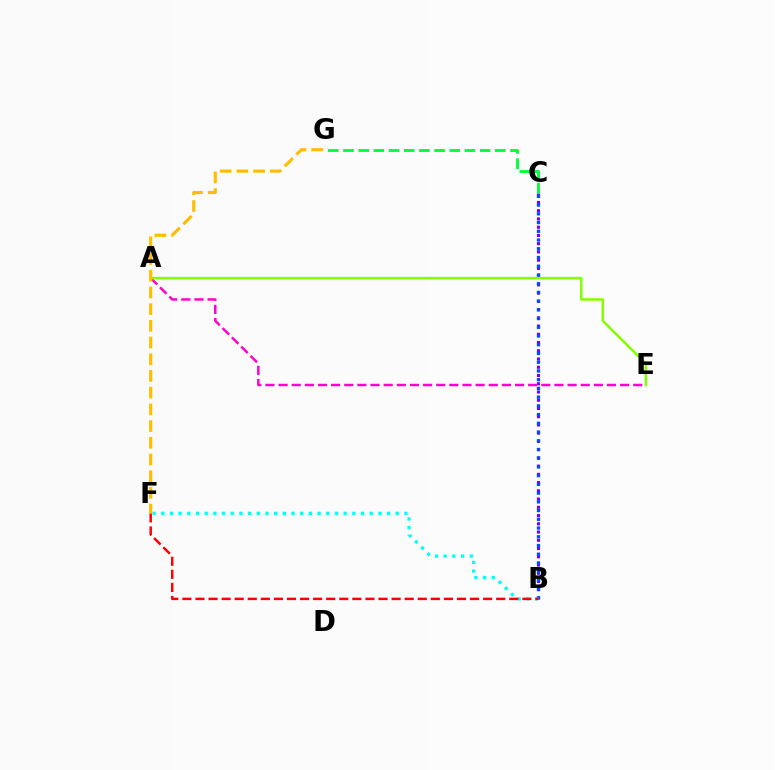{('B', 'C'): [{'color': '#7200ff', 'line_style': 'dotted', 'thickness': 2.24}, {'color': '#004bff', 'line_style': 'dotted', 'thickness': 2.37}], ('C', 'G'): [{'color': '#00ff39', 'line_style': 'dashed', 'thickness': 2.06}], ('B', 'F'): [{'color': '#00fff6', 'line_style': 'dotted', 'thickness': 2.36}, {'color': '#ff0000', 'line_style': 'dashed', 'thickness': 1.78}], ('A', 'E'): [{'color': '#ff00cf', 'line_style': 'dashed', 'thickness': 1.78}, {'color': '#84ff00', 'line_style': 'solid', 'thickness': 1.8}], ('F', 'G'): [{'color': '#ffbd00', 'line_style': 'dashed', 'thickness': 2.27}]}